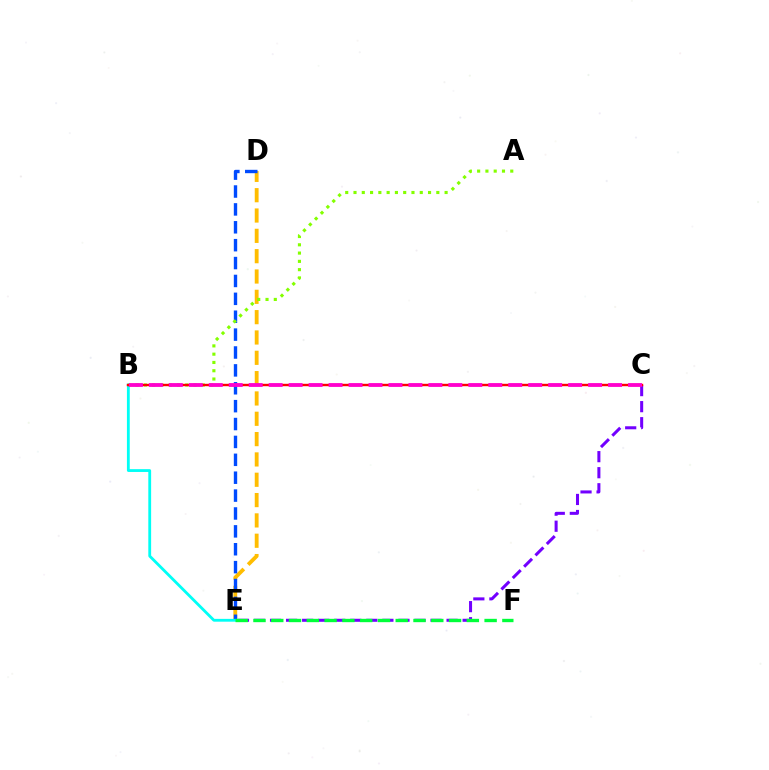{('D', 'E'): [{'color': '#ffbd00', 'line_style': 'dashed', 'thickness': 2.76}, {'color': '#004bff', 'line_style': 'dashed', 'thickness': 2.43}], ('C', 'E'): [{'color': '#7200ff', 'line_style': 'dashed', 'thickness': 2.18}], ('B', 'E'): [{'color': '#00fff6', 'line_style': 'solid', 'thickness': 2.03}], ('A', 'B'): [{'color': '#84ff00', 'line_style': 'dotted', 'thickness': 2.25}], ('E', 'F'): [{'color': '#00ff39', 'line_style': 'dashed', 'thickness': 2.42}], ('B', 'C'): [{'color': '#ff0000', 'line_style': 'solid', 'thickness': 1.74}, {'color': '#ff00cf', 'line_style': 'dashed', 'thickness': 2.71}]}